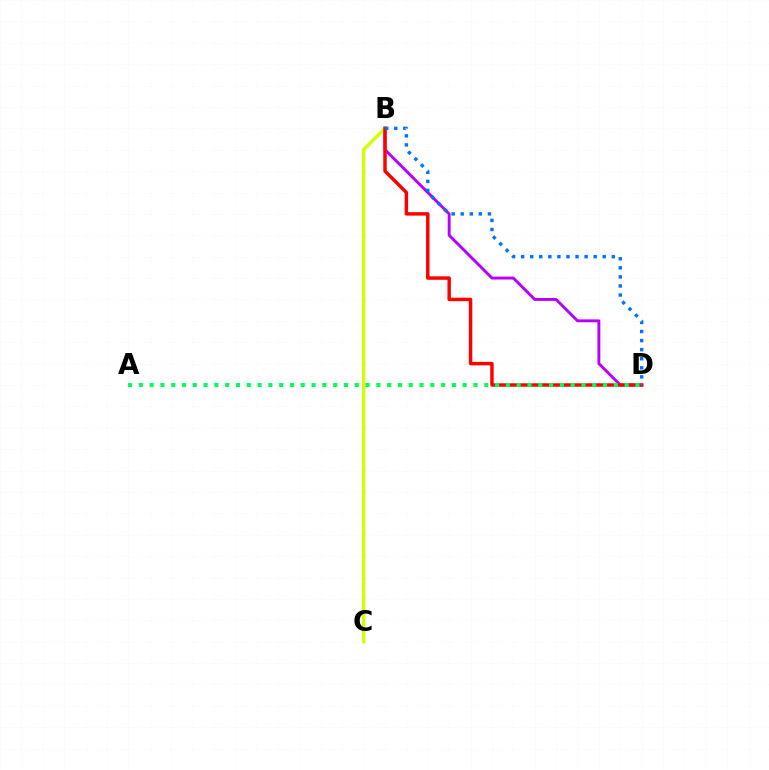{('B', 'D'): [{'color': '#b900ff', 'line_style': 'solid', 'thickness': 2.1}, {'color': '#ff0000', 'line_style': 'solid', 'thickness': 2.48}, {'color': '#0074ff', 'line_style': 'dotted', 'thickness': 2.46}], ('B', 'C'): [{'color': '#d1ff00', 'line_style': 'solid', 'thickness': 2.43}], ('A', 'D'): [{'color': '#00ff5c', 'line_style': 'dotted', 'thickness': 2.93}]}